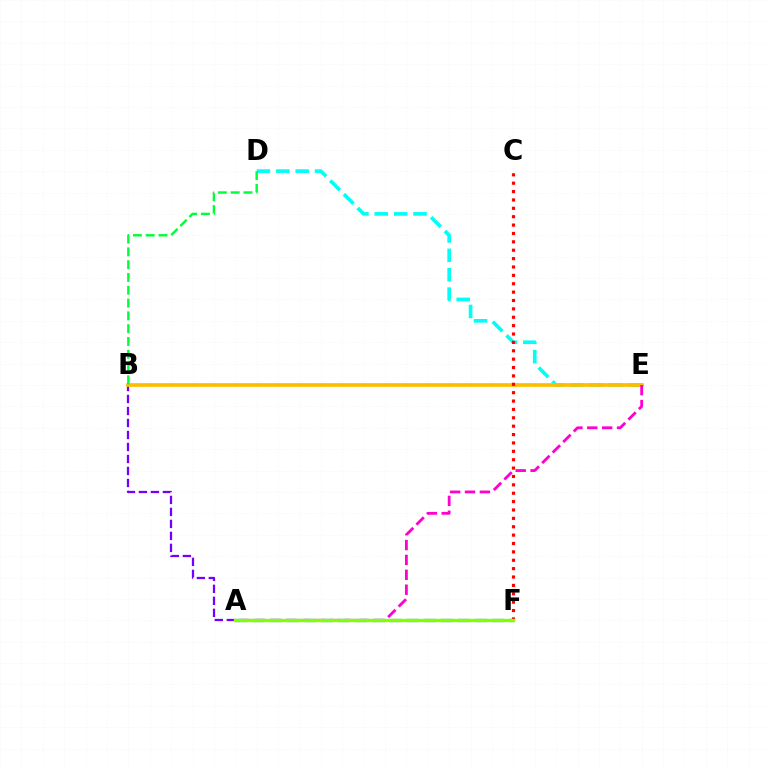{('A', 'B'): [{'color': '#7200ff', 'line_style': 'dashed', 'thickness': 1.63}], ('D', 'E'): [{'color': '#00fff6', 'line_style': 'dashed', 'thickness': 2.63}], ('B', 'E'): [{'color': '#ffbd00', 'line_style': 'solid', 'thickness': 2.66}], ('B', 'D'): [{'color': '#00ff39', 'line_style': 'dashed', 'thickness': 1.74}], ('C', 'F'): [{'color': '#ff0000', 'line_style': 'dotted', 'thickness': 2.28}], ('A', 'E'): [{'color': '#ff00cf', 'line_style': 'dashed', 'thickness': 2.02}], ('A', 'F'): [{'color': '#004bff', 'line_style': 'dashed', 'thickness': 2.32}, {'color': '#84ff00', 'line_style': 'solid', 'thickness': 2.4}]}